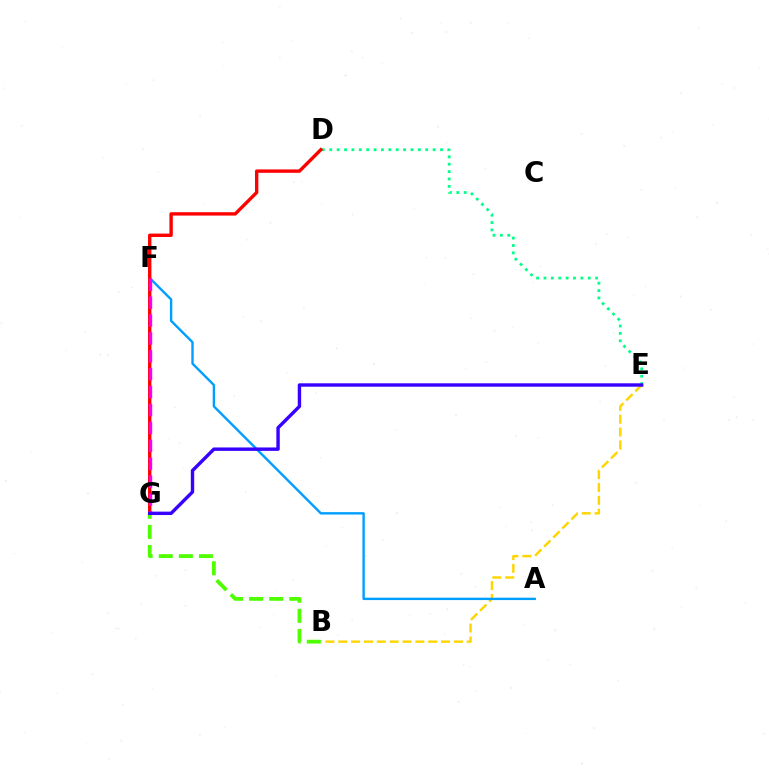{('B', 'E'): [{'color': '#ffd500', 'line_style': 'dashed', 'thickness': 1.75}], ('A', 'F'): [{'color': '#009eff', 'line_style': 'solid', 'thickness': 1.72}], ('D', 'E'): [{'color': '#00ff86', 'line_style': 'dotted', 'thickness': 2.01}], ('D', 'G'): [{'color': '#ff0000', 'line_style': 'solid', 'thickness': 2.43}], ('F', 'G'): [{'color': '#ff00ed', 'line_style': 'dashed', 'thickness': 2.43}], ('B', 'G'): [{'color': '#4fff00', 'line_style': 'dashed', 'thickness': 2.73}], ('E', 'G'): [{'color': '#3700ff', 'line_style': 'solid', 'thickness': 2.45}]}